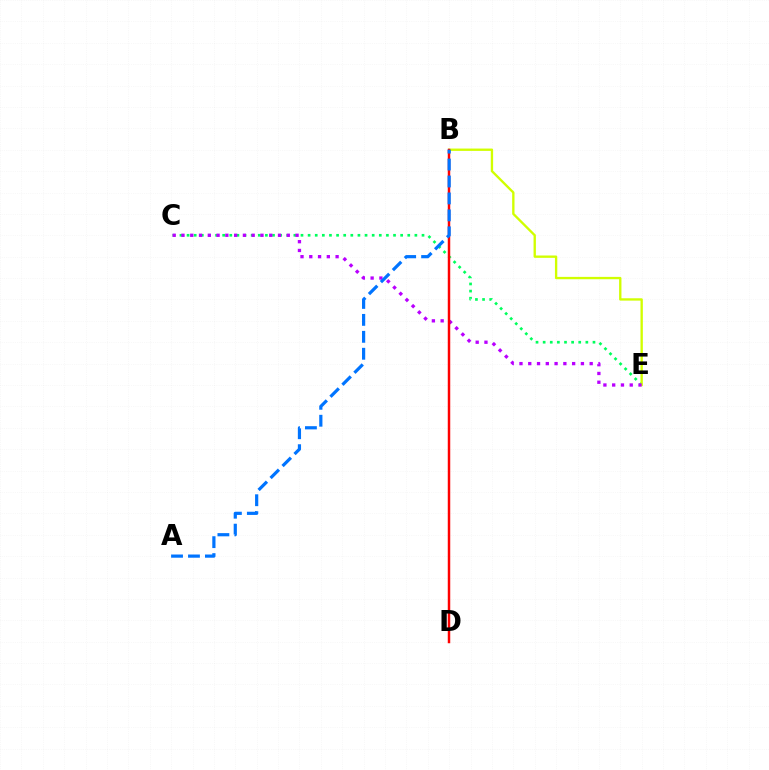{('C', 'E'): [{'color': '#00ff5c', 'line_style': 'dotted', 'thickness': 1.93}, {'color': '#b900ff', 'line_style': 'dotted', 'thickness': 2.38}], ('B', 'E'): [{'color': '#d1ff00', 'line_style': 'solid', 'thickness': 1.69}], ('B', 'D'): [{'color': '#ff0000', 'line_style': 'solid', 'thickness': 1.78}], ('A', 'B'): [{'color': '#0074ff', 'line_style': 'dashed', 'thickness': 2.3}]}